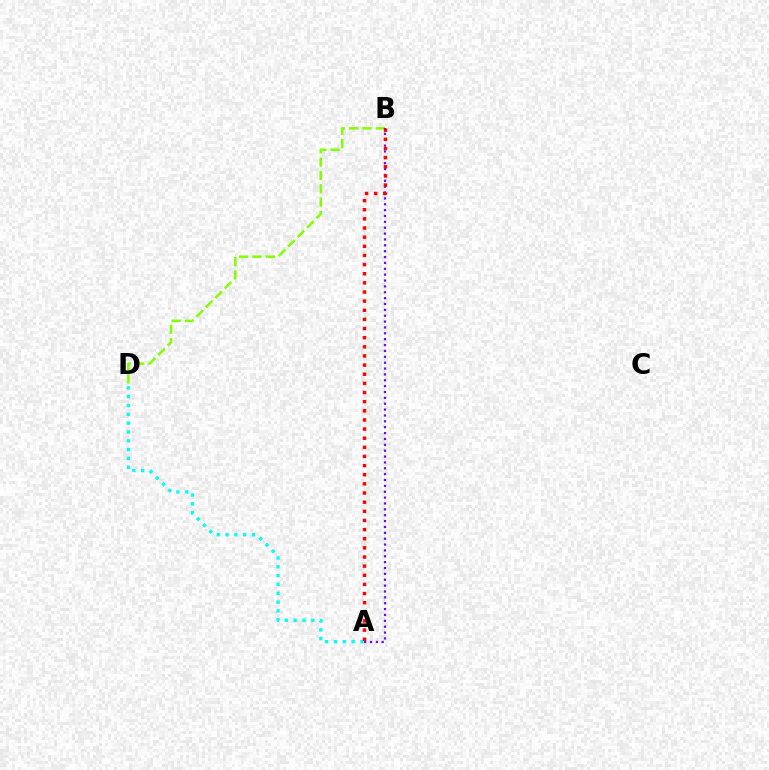{('B', 'D'): [{'color': '#84ff00', 'line_style': 'dashed', 'thickness': 1.81}], ('A', 'B'): [{'color': '#7200ff', 'line_style': 'dotted', 'thickness': 1.59}, {'color': '#ff0000', 'line_style': 'dotted', 'thickness': 2.48}], ('A', 'D'): [{'color': '#00fff6', 'line_style': 'dotted', 'thickness': 2.4}]}